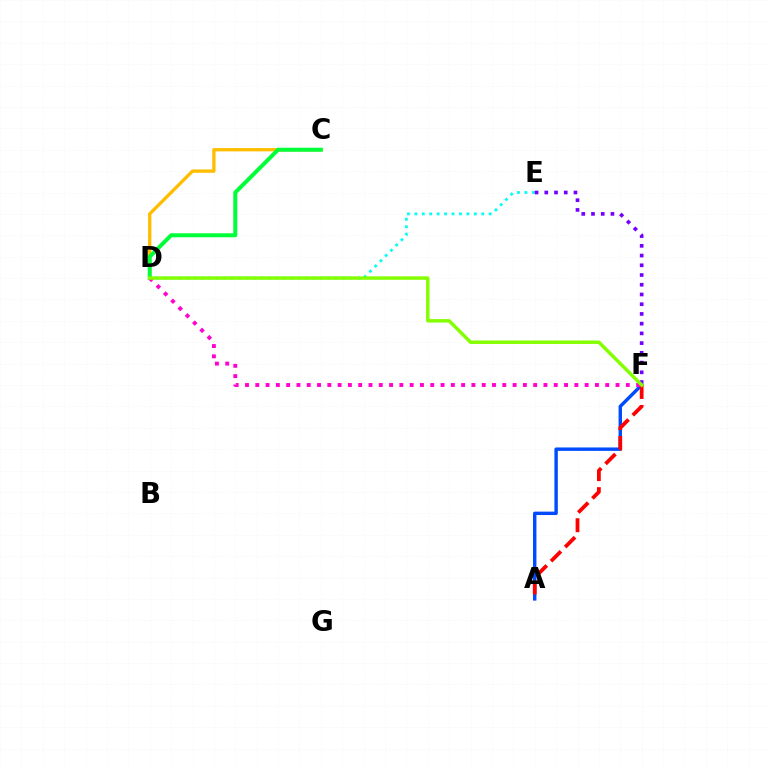{('A', 'F'): [{'color': '#004bff', 'line_style': 'solid', 'thickness': 2.46}, {'color': '#ff0000', 'line_style': 'dashed', 'thickness': 2.71}], ('C', 'D'): [{'color': '#ffbd00', 'line_style': 'solid', 'thickness': 2.39}, {'color': '#00ff39', 'line_style': 'solid', 'thickness': 2.87}], ('D', 'E'): [{'color': '#00fff6', 'line_style': 'dotted', 'thickness': 2.02}], ('D', 'F'): [{'color': '#ff00cf', 'line_style': 'dotted', 'thickness': 2.8}, {'color': '#84ff00', 'line_style': 'solid', 'thickness': 2.49}], ('E', 'F'): [{'color': '#7200ff', 'line_style': 'dotted', 'thickness': 2.64}]}